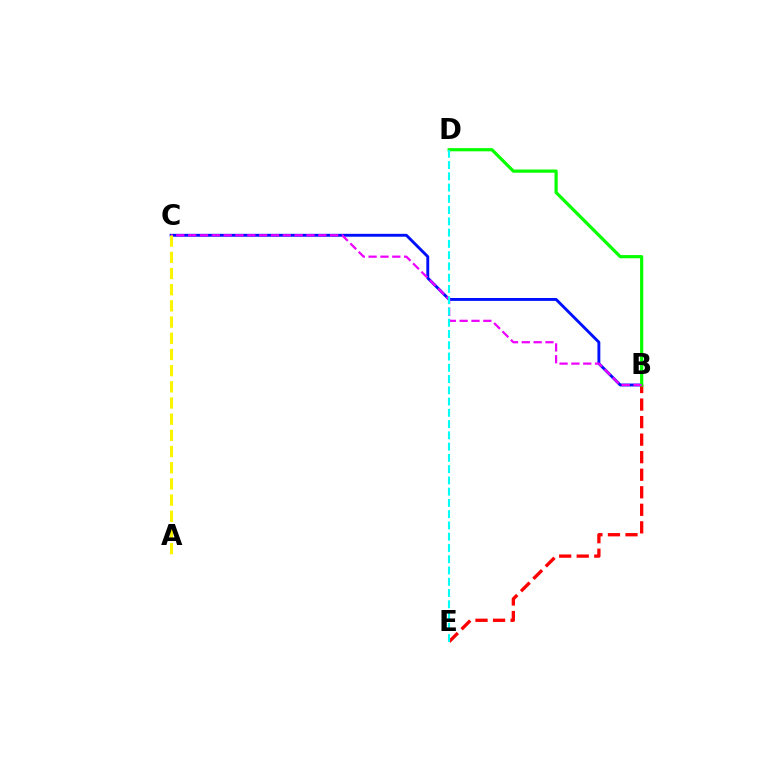{('B', 'C'): [{'color': '#0010ff', 'line_style': 'solid', 'thickness': 2.08}, {'color': '#ee00ff', 'line_style': 'dashed', 'thickness': 1.61}], ('B', 'E'): [{'color': '#ff0000', 'line_style': 'dashed', 'thickness': 2.38}], ('B', 'D'): [{'color': '#08ff00', 'line_style': 'solid', 'thickness': 2.3}], ('D', 'E'): [{'color': '#00fff6', 'line_style': 'dashed', 'thickness': 1.53}], ('A', 'C'): [{'color': '#fcf500', 'line_style': 'dashed', 'thickness': 2.2}]}